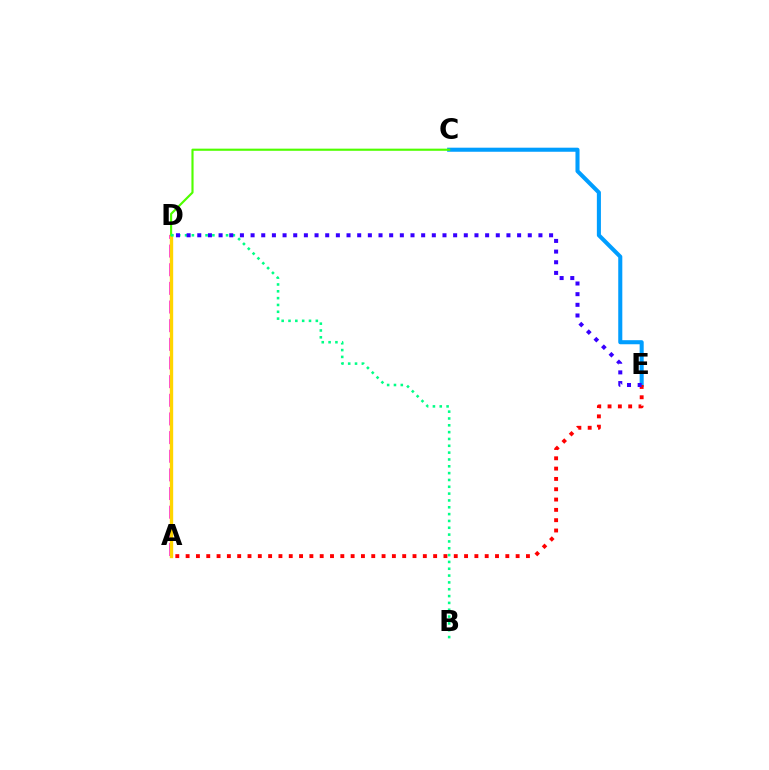{('C', 'E'): [{'color': '#009eff', 'line_style': 'solid', 'thickness': 2.93}], ('A', 'D'): [{'color': '#ff00ed', 'line_style': 'dashed', 'thickness': 2.53}, {'color': '#ffd500', 'line_style': 'solid', 'thickness': 2.42}], ('A', 'E'): [{'color': '#ff0000', 'line_style': 'dotted', 'thickness': 2.8}], ('C', 'D'): [{'color': '#4fff00', 'line_style': 'solid', 'thickness': 1.55}], ('B', 'D'): [{'color': '#00ff86', 'line_style': 'dotted', 'thickness': 1.86}], ('D', 'E'): [{'color': '#3700ff', 'line_style': 'dotted', 'thickness': 2.9}]}